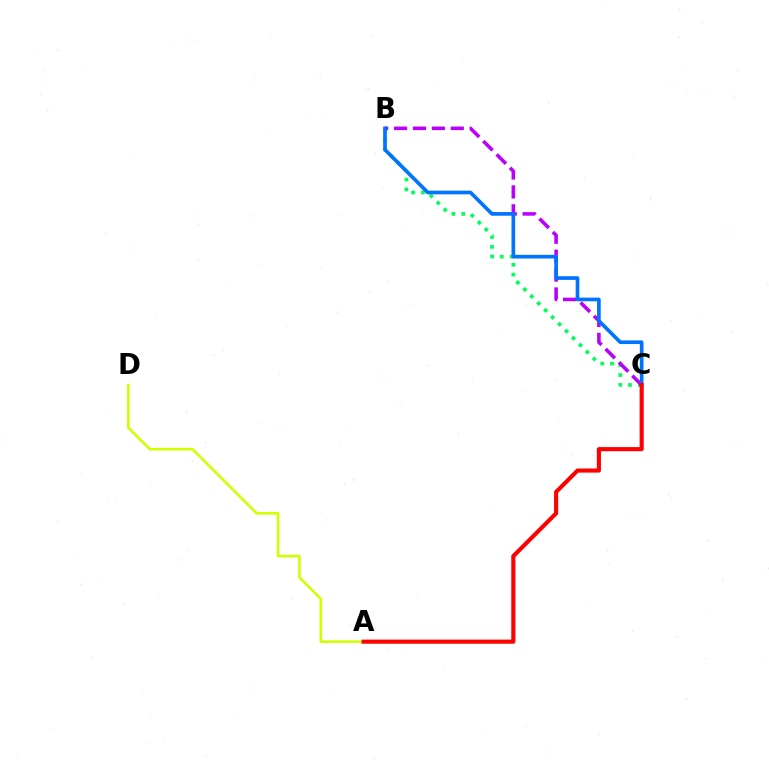{('B', 'C'): [{'color': '#00ff5c', 'line_style': 'dotted', 'thickness': 2.67}, {'color': '#b900ff', 'line_style': 'dashed', 'thickness': 2.57}, {'color': '#0074ff', 'line_style': 'solid', 'thickness': 2.65}], ('A', 'D'): [{'color': '#d1ff00', 'line_style': 'solid', 'thickness': 1.88}], ('A', 'C'): [{'color': '#ff0000', 'line_style': 'solid', 'thickness': 2.96}]}